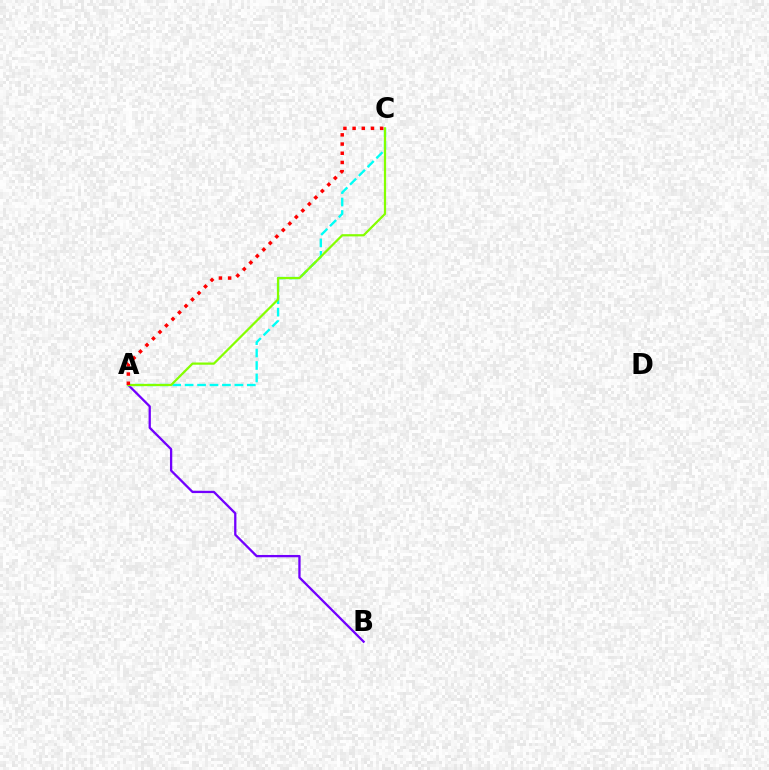{('A', 'B'): [{'color': '#7200ff', 'line_style': 'solid', 'thickness': 1.65}], ('A', 'C'): [{'color': '#00fff6', 'line_style': 'dashed', 'thickness': 1.69}, {'color': '#84ff00', 'line_style': 'solid', 'thickness': 1.6}, {'color': '#ff0000', 'line_style': 'dotted', 'thickness': 2.5}]}